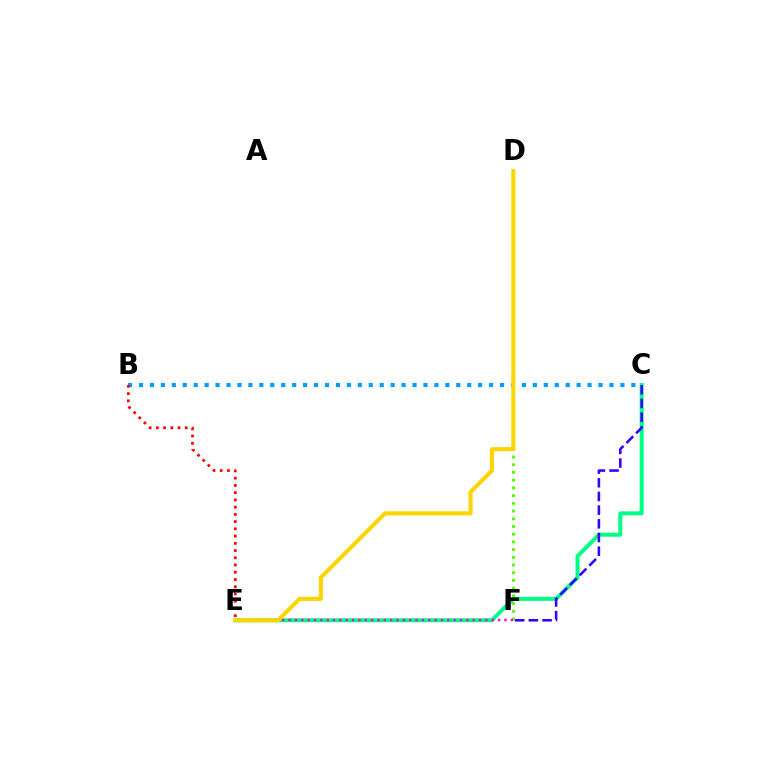{('D', 'F'): [{'color': '#4fff00', 'line_style': 'dotted', 'thickness': 2.1}], ('C', 'E'): [{'color': '#00ff86', 'line_style': 'solid', 'thickness': 2.86}], ('C', 'F'): [{'color': '#3700ff', 'line_style': 'dashed', 'thickness': 1.86}], ('E', 'F'): [{'color': '#ff00ed', 'line_style': 'dotted', 'thickness': 1.73}], ('B', 'C'): [{'color': '#009eff', 'line_style': 'dotted', 'thickness': 2.97}], ('D', 'E'): [{'color': '#ffd500', 'line_style': 'solid', 'thickness': 2.94}], ('B', 'E'): [{'color': '#ff0000', 'line_style': 'dotted', 'thickness': 1.97}]}